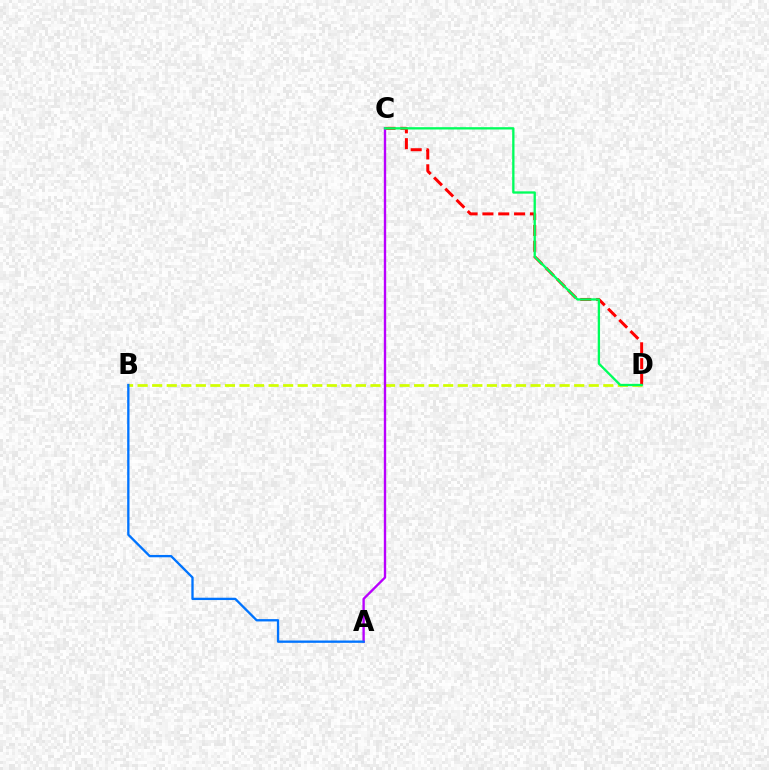{('B', 'D'): [{'color': '#d1ff00', 'line_style': 'dashed', 'thickness': 1.98}], ('C', 'D'): [{'color': '#ff0000', 'line_style': 'dashed', 'thickness': 2.15}, {'color': '#00ff5c', 'line_style': 'solid', 'thickness': 1.67}], ('A', 'C'): [{'color': '#b900ff', 'line_style': 'solid', 'thickness': 1.7}], ('A', 'B'): [{'color': '#0074ff', 'line_style': 'solid', 'thickness': 1.67}]}